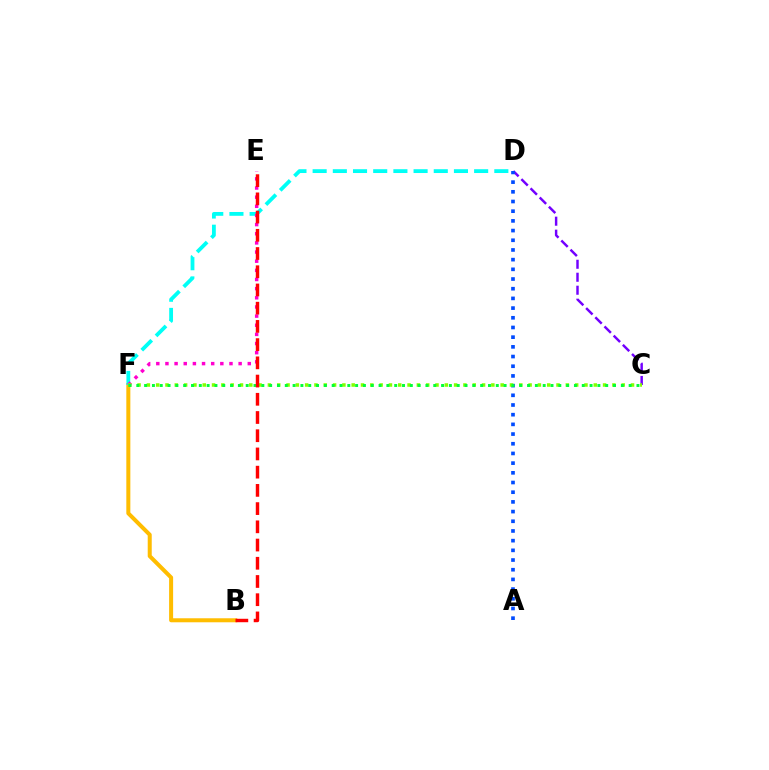{('B', 'F'): [{'color': '#ffbd00', 'line_style': 'solid', 'thickness': 2.89}], ('D', 'F'): [{'color': '#00fff6', 'line_style': 'dashed', 'thickness': 2.74}], ('E', 'F'): [{'color': '#ff00cf', 'line_style': 'dotted', 'thickness': 2.49}], ('C', 'D'): [{'color': '#7200ff', 'line_style': 'dashed', 'thickness': 1.76}], ('A', 'D'): [{'color': '#004bff', 'line_style': 'dotted', 'thickness': 2.63}], ('C', 'F'): [{'color': '#84ff00', 'line_style': 'dotted', 'thickness': 2.53}, {'color': '#00ff39', 'line_style': 'dotted', 'thickness': 2.12}], ('B', 'E'): [{'color': '#ff0000', 'line_style': 'dashed', 'thickness': 2.48}]}